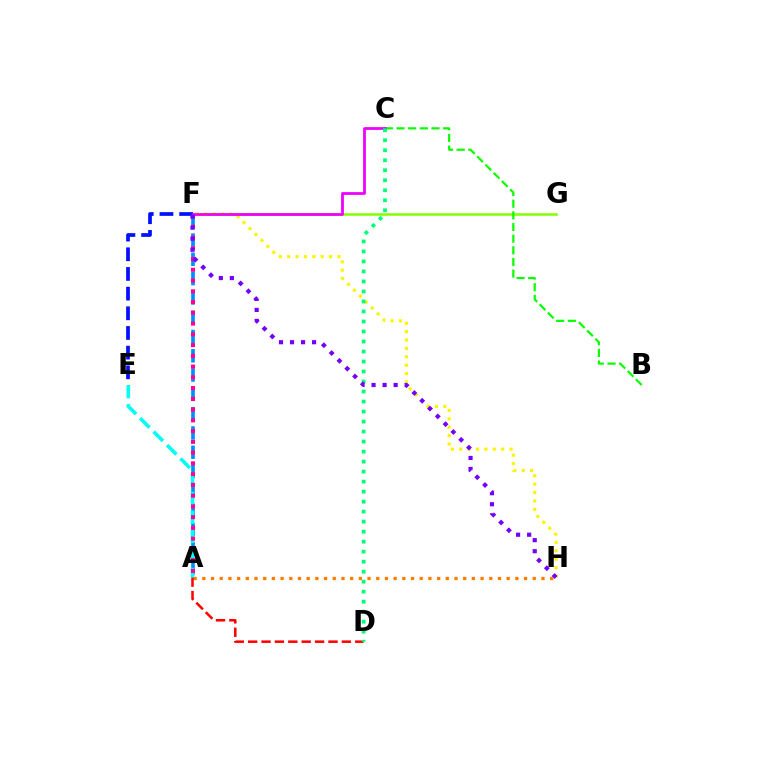{('A', 'F'): [{'color': '#008cff', 'line_style': 'dashed', 'thickness': 2.62}, {'color': '#ff0094', 'line_style': 'dotted', 'thickness': 2.92}], ('A', 'H'): [{'color': '#ff7c00', 'line_style': 'dotted', 'thickness': 2.36}], ('A', 'E'): [{'color': '#00fff6', 'line_style': 'dashed', 'thickness': 2.59}], ('F', 'G'): [{'color': '#84ff00', 'line_style': 'solid', 'thickness': 1.81}], ('E', 'F'): [{'color': '#0010ff', 'line_style': 'dashed', 'thickness': 2.67}], ('F', 'H'): [{'color': '#fcf500', 'line_style': 'dotted', 'thickness': 2.28}, {'color': '#7200ff', 'line_style': 'dotted', 'thickness': 3.0}], ('B', 'C'): [{'color': '#08ff00', 'line_style': 'dashed', 'thickness': 1.58}], ('A', 'D'): [{'color': '#ff0000', 'line_style': 'dashed', 'thickness': 1.82}], ('C', 'F'): [{'color': '#ee00ff', 'line_style': 'solid', 'thickness': 1.99}], ('C', 'D'): [{'color': '#00ff74', 'line_style': 'dotted', 'thickness': 2.72}]}